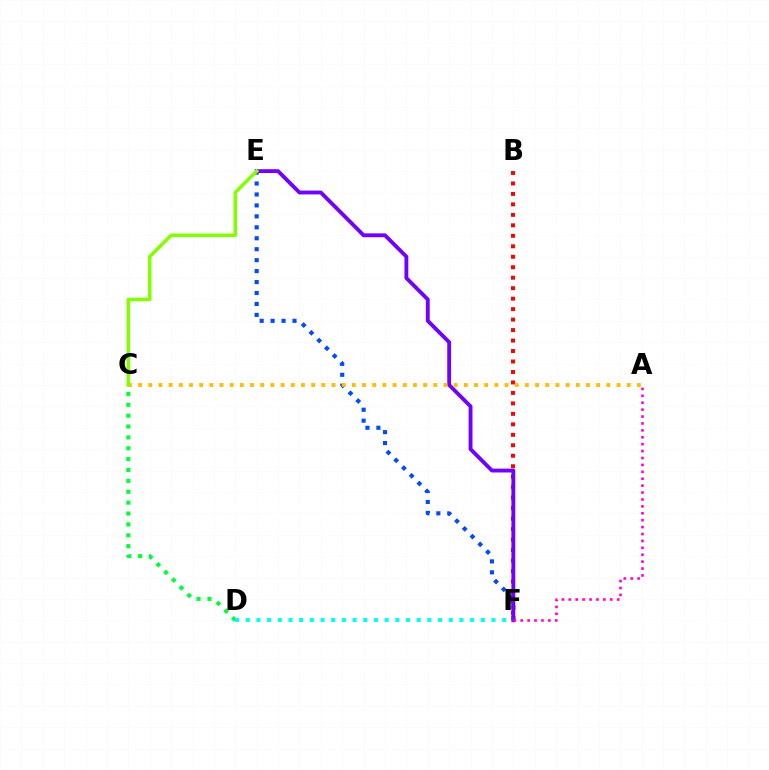{('E', 'F'): [{'color': '#004bff', 'line_style': 'dotted', 'thickness': 2.97}, {'color': '#7200ff', 'line_style': 'solid', 'thickness': 2.77}], ('B', 'F'): [{'color': '#ff0000', 'line_style': 'dotted', 'thickness': 2.85}], ('A', 'F'): [{'color': '#ff00cf', 'line_style': 'dotted', 'thickness': 1.88}], ('A', 'C'): [{'color': '#ffbd00', 'line_style': 'dotted', 'thickness': 2.77}], ('C', 'D'): [{'color': '#00ff39', 'line_style': 'dotted', 'thickness': 2.96}], ('C', 'E'): [{'color': '#84ff00', 'line_style': 'solid', 'thickness': 2.55}], ('D', 'F'): [{'color': '#00fff6', 'line_style': 'dotted', 'thickness': 2.9}]}